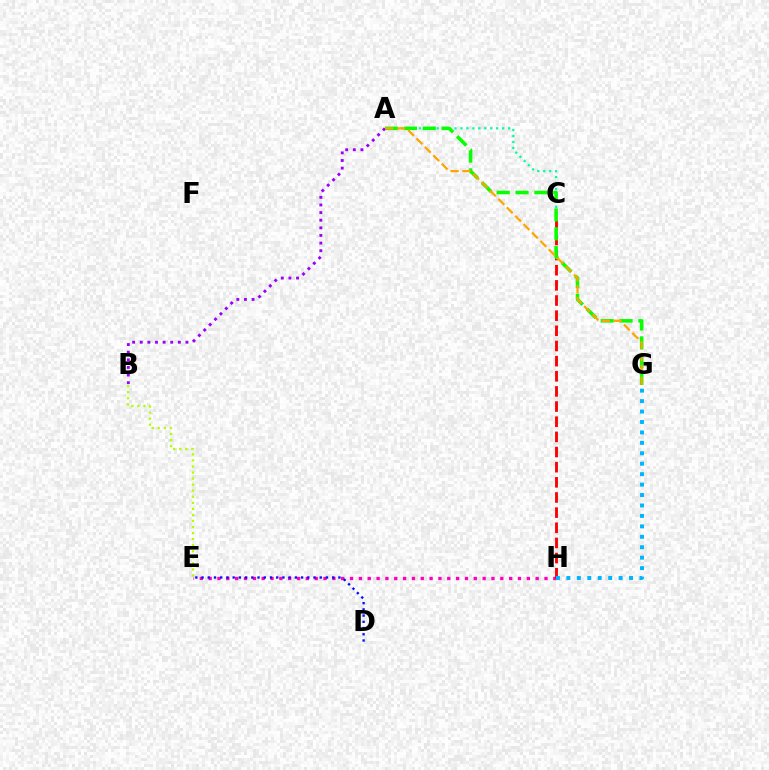{('E', 'H'): [{'color': '#ff00bd', 'line_style': 'dotted', 'thickness': 2.4}], ('C', 'H'): [{'color': '#ff0000', 'line_style': 'dashed', 'thickness': 2.06}], ('A', 'C'): [{'color': '#00ff9d', 'line_style': 'dotted', 'thickness': 1.62}], ('D', 'E'): [{'color': '#0010ff', 'line_style': 'dotted', 'thickness': 1.69}], ('A', 'G'): [{'color': '#08ff00', 'line_style': 'dashed', 'thickness': 2.56}, {'color': '#ffa500', 'line_style': 'dashed', 'thickness': 1.61}], ('A', 'B'): [{'color': '#9b00ff', 'line_style': 'dotted', 'thickness': 2.07}], ('G', 'H'): [{'color': '#00b5ff', 'line_style': 'dotted', 'thickness': 2.84}], ('B', 'E'): [{'color': '#b3ff00', 'line_style': 'dotted', 'thickness': 1.65}]}